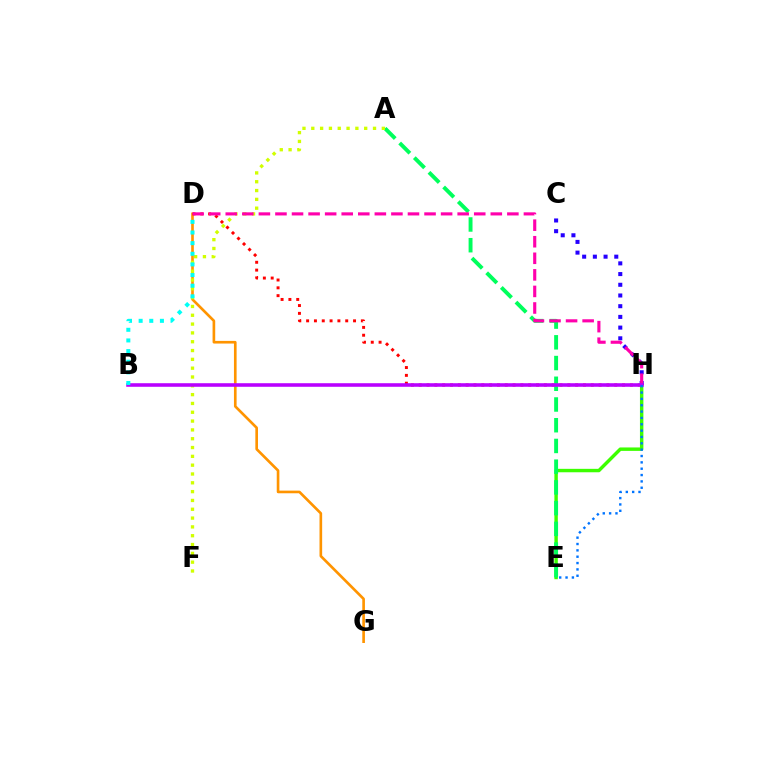{('E', 'H'): [{'color': '#3dff00', 'line_style': 'solid', 'thickness': 2.47}, {'color': '#0074ff', 'line_style': 'dotted', 'thickness': 1.72}], ('C', 'H'): [{'color': '#2500ff', 'line_style': 'dotted', 'thickness': 2.91}], ('D', 'G'): [{'color': '#ff9400', 'line_style': 'solid', 'thickness': 1.91}], ('D', 'H'): [{'color': '#ff0000', 'line_style': 'dotted', 'thickness': 2.12}, {'color': '#ff00ac', 'line_style': 'dashed', 'thickness': 2.25}], ('A', 'E'): [{'color': '#00ff5c', 'line_style': 'dashed', 'thickness': 2.82}], ('A', 'F'): [{'color': '#d1ff00', 'line_style': 'dotted', 'thickness': 2.4}], ('B', 'H'): [{'color': '#b900ff', 'line_style': 'solid', 'thickness': 2.57}], ('B', 'D'): [{'color': '#00fff6', 'line_style': 'dotted', 'thickness': 2.89}]}